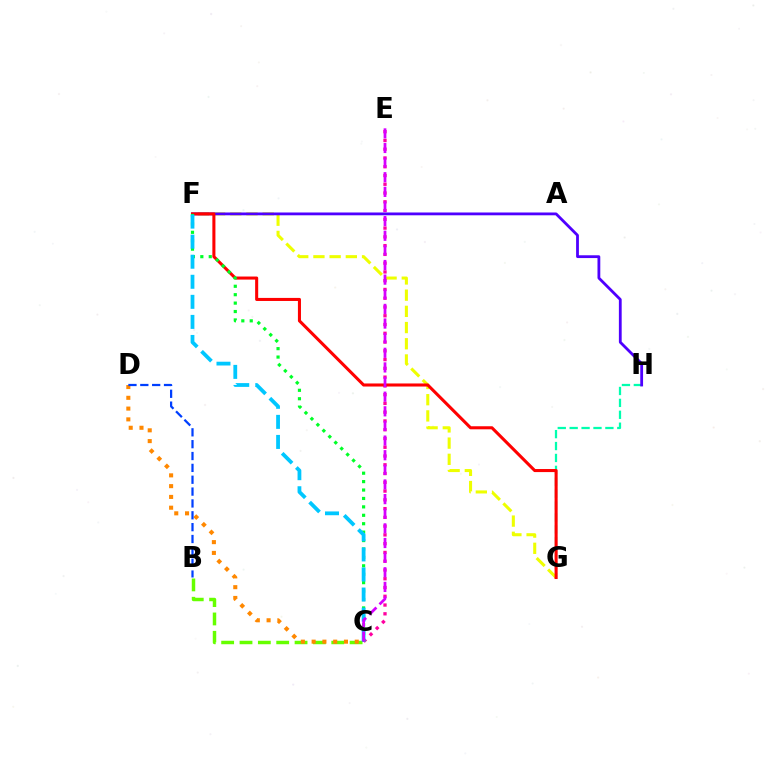{('G', 'H'): [{'color': '#00ffaf', 'line_style': 'dashed', 'thickness': 1.62}], ('F', 'G'): [{'color': '#eeff00', 'line_style': 'dashed', 'thickness': 2.2}, {'color': '#ff0000', 'line_style': 'solid', 'thickness': 2.2}], ('C', 'E'): [{'color': '#ff00a0', 'line_style': 'dotted', 'thickness': 2.38}, {'color': '#d600ff', 'line_style': 'dashed', 'thickness': 1.99}], ('F', 'H'): [{'color': '#4f00ff', 'line_style': 'solid', 'thickness': 2.01}], ('B', 'C'): [{'color': '#66ff00', 'line_style': 'dashed', 'thickness': 2.49}], ('C', 'D'): [{'color': '#ff8800', 'line_style': 'dotted', 'thickness': 2.93}], ('C', 'F'): [{'color': '#00ff27', 'line_style': 'dotted', 'thickness': 2.29}, {'color': '#00c7ff', 'line_style': 'dashed', 'thickness': 2.72}], ('B', 'D'): [{'color': '#003fff', 'line_style': 'dashed', 'thickness': 1.61}]}